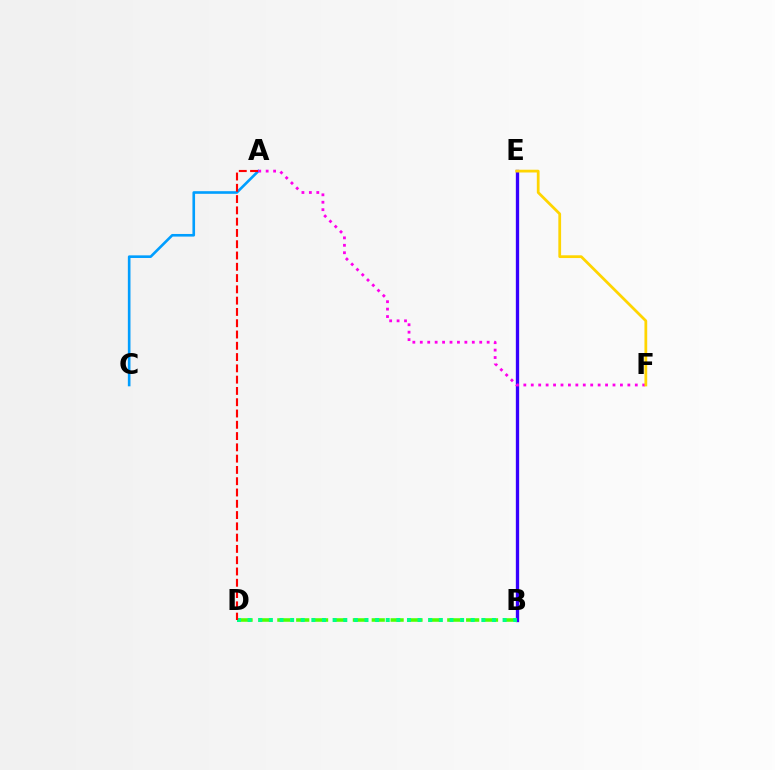{('B', 'D'): [{'color': '#4fff00', 'line_style': 'dashed', 'thickness': 2.56}, {'color': '#00ff86', 'line_style': 'dotted', 'thickness': 2.89}], ('B', 'E'): [{'color': '#3700ff', 'line_style': 'solid', 'thickness': 2.39}], ('A', 'C'): [{'color': '#009eff', 'line_style': 'solid', 'thickness': 1.89}], ('A', 'F'): [{'color': '#ff00ed', 'line_style': 'dotted', 'thickness': 2.02}], ('E', 'F'): [{'color': '#ffd500', 'line_style': 'solid', 'thickness': 1.99}], ('A', 'D'): [{'color': '#ff0000', 'line_style': 'dashed', 'thickness': 1.53}]}